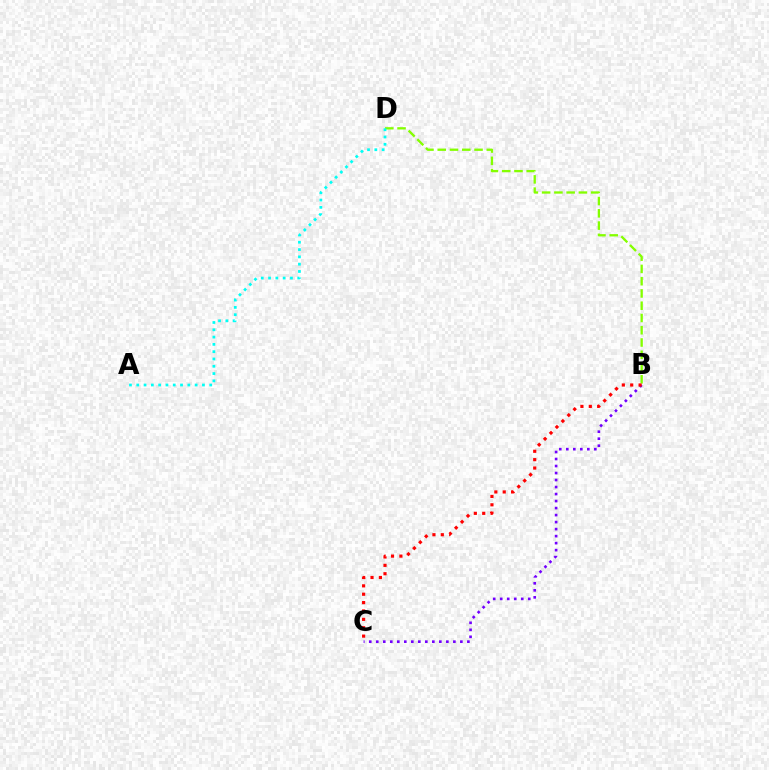{('B', 'D'): [{'color': '#84ff00', 'line_style': 'dashed', 'thickness': 1.67}], ('B', 'C'): [{'color': '#7200ff', 'line_style': 'dotted', 'thickness': 1.9}, {'color': '#ff0000', 'line_style': 'dotted', 'thickness': 2.28}], ('A', 'D'): [{'color': '#00fff6', 'line_style': 'dotted', 'thickness': 1.98}]}